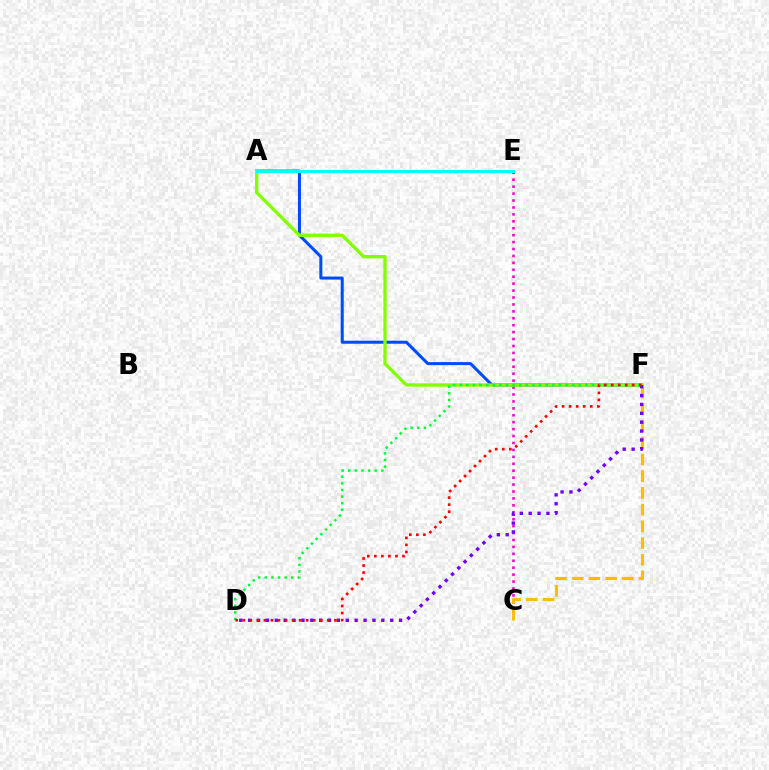{('C', 'E'): [{'color': '#ff00cf', 'line_style': 'dotted', 'thickness': 1.88}], ('A', 'F'): [{'color': '#004bff', 'line_style': 'solid', 'thickness': 2.18}, {'color': '#84ff00', 'line_style': 'solid', 'thickness': 2.4}], ('D', 'F'): [{'color': '#00ff39', 'line_style': 'dotted', 'thickness': 1.8}, {'color': '#7200ff', 'line_style': 'dotted', 'thickness': 2.41}, {'color': '#ff0000', 'line_style': 'dotted', 'thickness': 1.91}], ('C', 'F'): [{'color': '#ffbd00', 'line_style': 'dashed', 'thickness': 2.27}], ('A', 'E'): [{'color': '#00fff6', 'line_style': 'solid', 'thickness': 2.18}]}